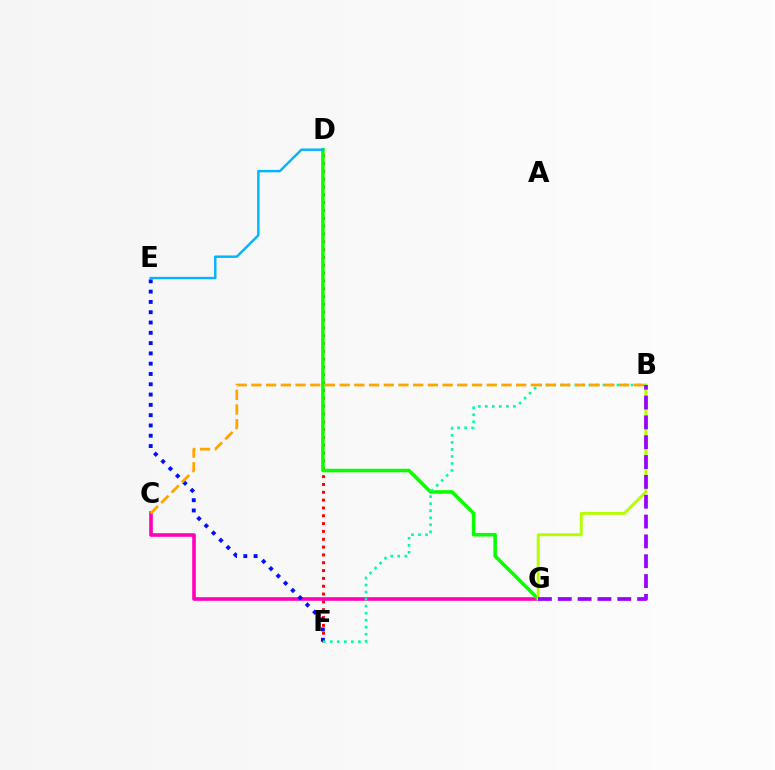{('D', 'F'): [{'color': '#ff0000', 'line_style': 'dotted', 'thickness': 2.13}], ('C', 'G'): [{'color': '#ff00bd', 'line_style': 'solid', 'thickness': 2.61}], ('D', 'G'): [{'color': '#08ff00', 'line_style': 'solid', 'thickness': 2.57}], ('E', 'F'): [{'color': '#0010ff', 'line_style': 'dotted', 'thickness': 2.8}], ('B', 'G'): [{'color': '#b3ff00', 'line_style': 'solid', 'thickness': 2.09}, {'color': '#9b00ff', 'line_style': 'dashed', 'thickness': 2.69}], ('B', 'F'): [{'color': '#00ff9d', 'line_style': 'dotted', 'thickness': 1.91}], ('B', 'C'): [{'color': '#ffa500', 'line_style': 'dashed', 'thickness': 2.0}], ('D', 'E'): [{'color': '#00b5ff', 'line_style': 'solid', 'thickness': 1.75}]}